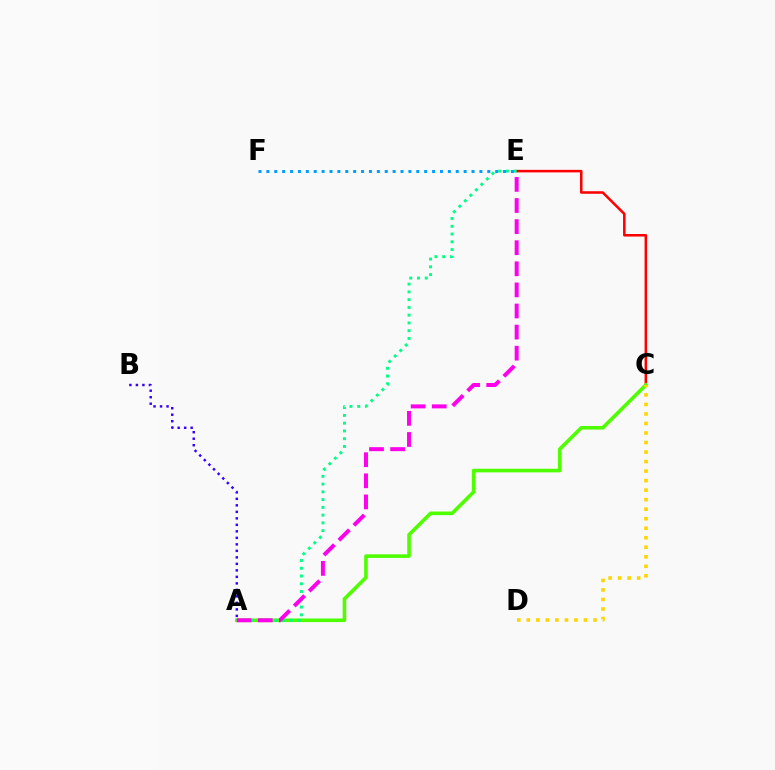{('C', 'E'): [{'color': '#ff0000', 'line_style': 'solid', 'thickness': 1.82}], ('E', 'F'): [{'color': '#009eff', 'line_style': 'dotted', 'thickness': 2.14}], ('A', 'C'): [{'color': '#4fff00', 'line_style': 'solid', 'thickness': 2.6}], ('A', 'E'): [{'color': '#00ff86', 'line_style': 'dotted', 'thickness': 2.11}, {'color': '#ff00ed', 'line_style': 'dashed', 'thickness': 2.87}], ('C', 'D'): [{'color': '#ffd500', 'line_style': 'dotted', 'thickness': 2.59}], ('A', 'B'): [{'color': '#3700ff', 'line_style': 'dotted', 'thickness': 1.77}]}